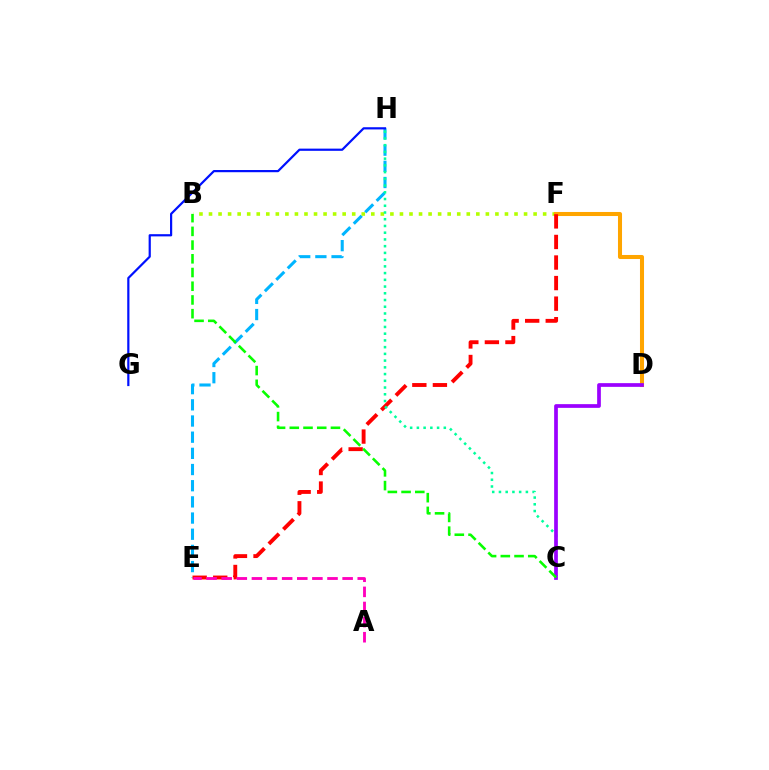{('E', 'H'): [{'color': '#00b5ff', 'line_style': 'dashed', 'thickness': 2.2}], ('B', 'F'): [{'color': '#b3ff00', 'line_style': 'dotted', 'thickness': 2.59}], ('D', 'F'): [{'color': '#ffa500', 'line_style': 'solid', 'thickness': 2.91}], ('E', 'F'): [{'color': '#ff0000', 'line_style': 'dashed', 'thickness': 2.79}], ('G', 'H'): [{'color': '#0010ff', 'line_style': 'solid', 'thickness': 1.59}], ('C', 'H'): [{'color': '#00ff9d', 'line_style': 'dotted', 'thickness': 1.83}], ('C', 'D'): [{'color': '#9b00ff', 'line_style': 'solid', 'thickness': 2.67}], ('B', 'C'): [{'color': '#08ff00', 'line_style': 'dashed', 'thickness': 1.86}], ('A', 'E'): [{'color': '#ff00bd', 'line_style': 'dashed', 'thickness': 2.05}]}